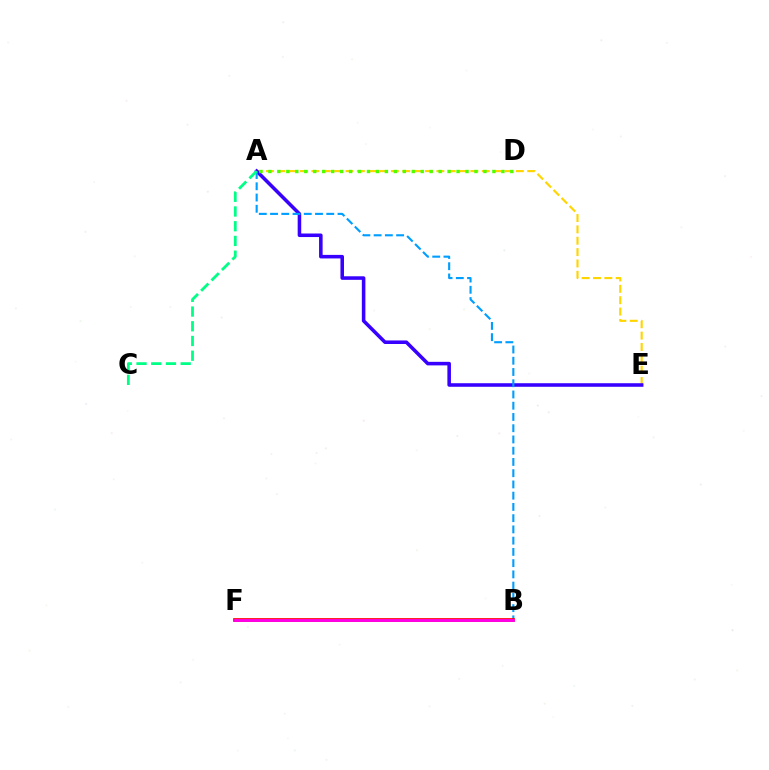{('A', 'E'): [{'color': '#ffd500', 'line_style': 'dashed', 'thickness': 1.54}, {'color': '#3700ff', 'line_style': 'solid', 'thickness': 2.55}], ('A', 'B'): [{'color': '#009eff', 'line_style': 'dashed', 'thickness': 1.53}], ('B', 'F'): [{'color': '#ff0000', 'line_style': 'solid', 'thickness': 2.67}, {'color': '#ff00ed', 'line_style': 'solid', 'thickness': 2.04}], ('A', 'C'): [{'color': '#00ff86', 'line_style': 'dashed', 'thickness': 2.0}], ('A', 'D'): [{'color': '#4fff00', 'line_style': 'dotted', 'thickness': 2.43}]}